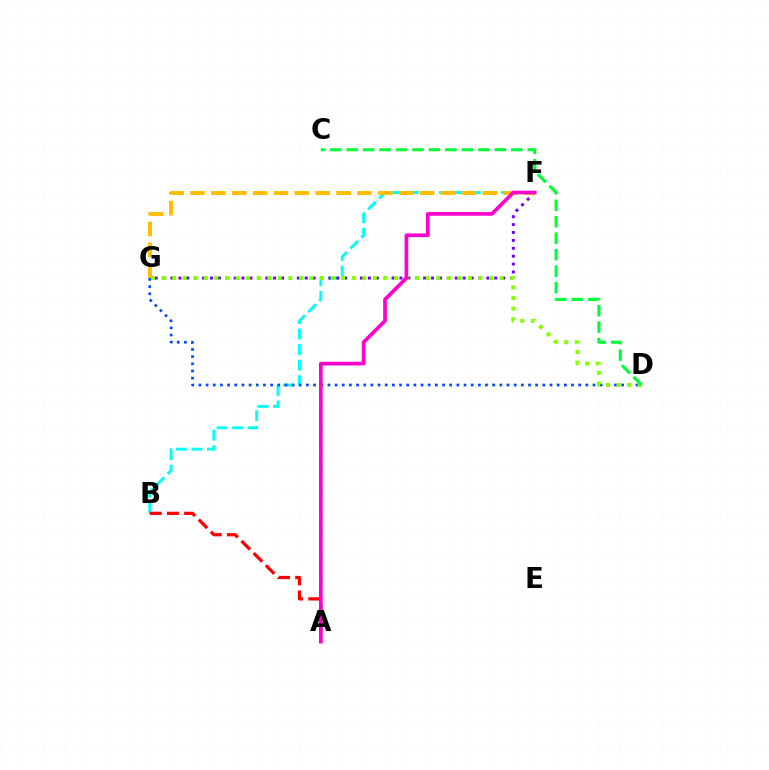{('B', 'F'): [{'color': '#00fff6', 'line_style': 'dashed', 'thickness': 2.11}], ('A', 'B'): [{'color': '#ff0000', 'line_style': 'dashed', 'thickness': 2.34}], ('F', 'G'): [{'color': '#7200ff', 'line_style': 'dotted', 'thickness': 2.15}, {'color': '#ffbd00', 'line_style': 'dashed', 'thickness': 2.84}], ('D', 'G'): [{'color': '#004bff', 'line_style': 'dotted', 'thickness': 1.95}, {'color': '#84ff00', 'line_style': 'dotted', 'thickness': 2.87}], ('A', 'F'): [{'color': '#ff00cf', 'line_style': 'solid', 'thickness': 2.65}], ('C', 'D'): [{'color': '#00ff39', 'line_style': 'dashed', 'thickness': 2.24}]}